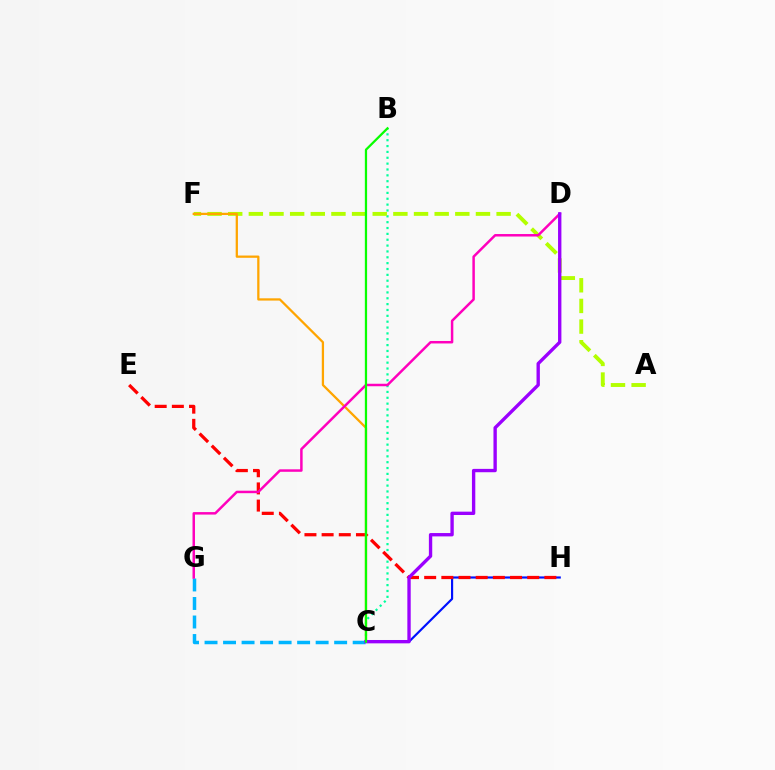{('B', 'C'): [{'color': '#00ff9d', 'line_style': 'dotted', 'thickness': 1.59}, {'color': '#08ff00', 'line_style': 'solid', 'thickness': 1.62}], ('C', 'H'): [{'color': '#0010ff', 'line_style': 'solid', 'thickness': 1.56}], ('C', 'G'): [{'color': '#00b5ff', 'line_style': 'dashed', 'thickness': 2.52}], ('A', 'F'): [{'color': '#b3ff00', 'line_style': 'dashed', 'thickness': 2.8}], ('E', 'H'): [{'color': '#ff0000', 'line_style': 'dashed', 'thickness': 2.33}], ('C', 'F'): [{'color': '#ffa500', 'line_style': 'solid', 'thickness': 1.63}], ('D', 'G'): [{'color': '#ff00bd', 'line_style': 'solid', 'thickness': 1.79}], ('C', 'D'): [{'color': '#9b00ff', 'line_style': 'solid', 'thickness': 2.41}]}